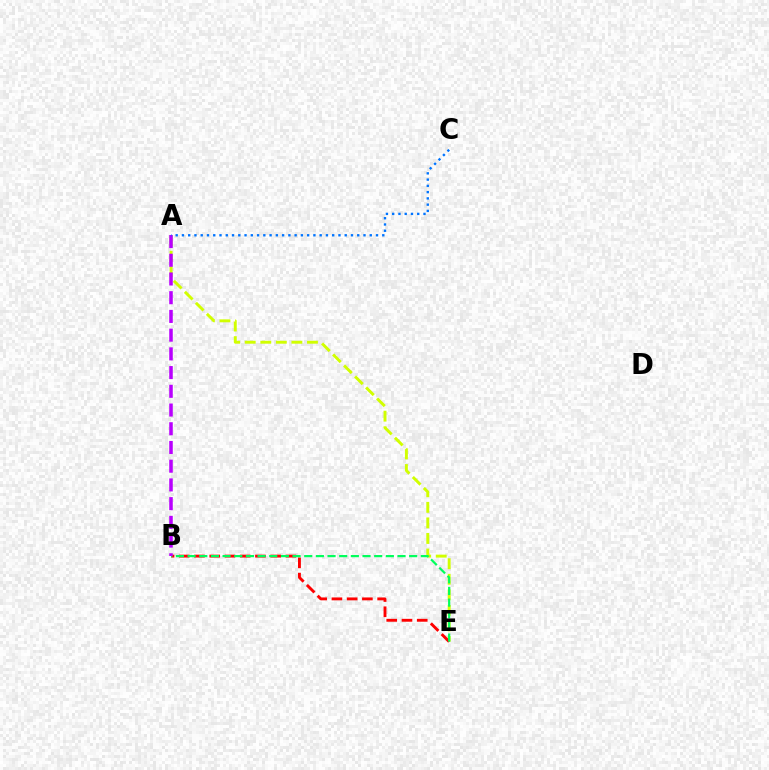{('A', 'E'): [{'color': '#d1ff00', 'line_style': 'dashed', 'thickness': 2.11}], ('B', 'E'): [{'color': '#ff0000', 'line_style': 'dashed', 'thickness': 2.07}, {'color': '#00ff5c', 'line_style': 'dashed', 'thickness': 1.58}], ('A', 'B'): [{'color': '#b900ff', 'line_style': 'dashed', 'thickness': 2.54}], ('A', 'C'): [{'color': '#0074ff', 'line_style': 'dotted', 'thickness': 1.7}]}